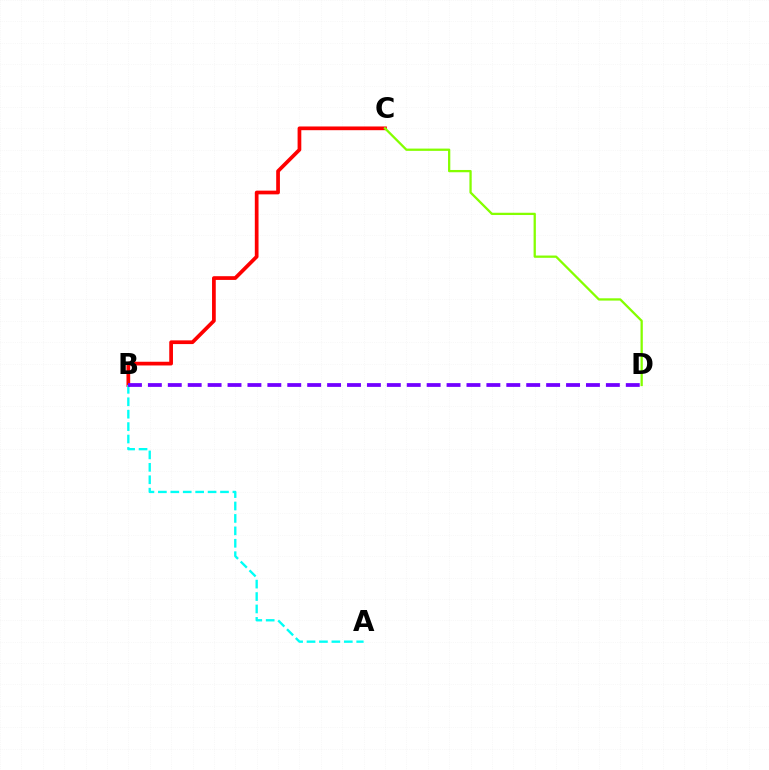{('B', 'C'): [{'color': '#ff0000', 'line_style': 'solid', 'thickness': 2.68}], ('A', 'B'): [{'color': '#00fff6', 'line_style': 'dashed', 'thickness': 1.69}], ('C', 'D'): [{'color': '#84ff00', 'line_style': 'solid', 'thickness': 1.64}], ('B', 'D'): [{'color': '#7200ff', 'line_style': 'dashed', 'thickness': 2.71}]}